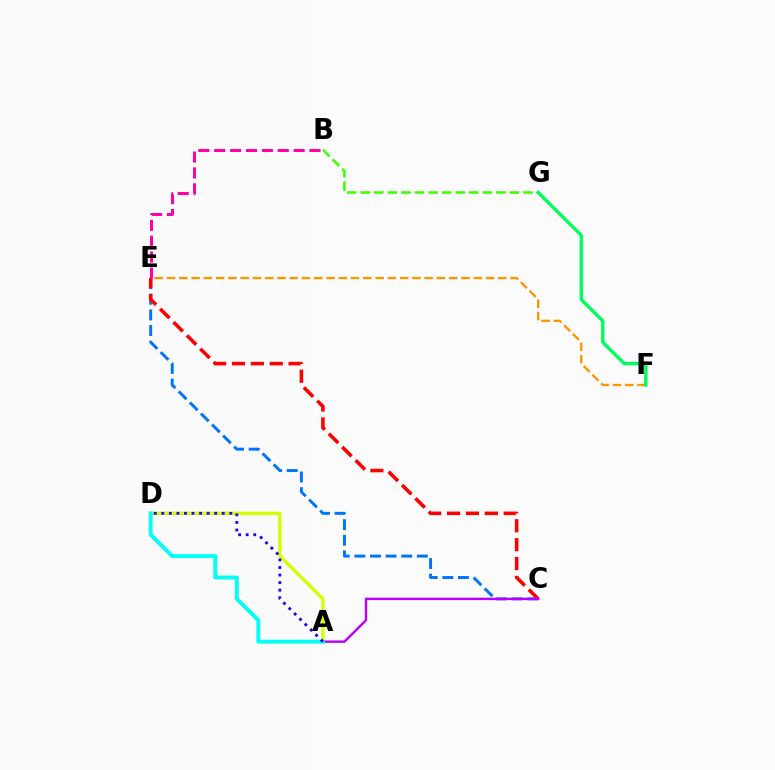{('E', 'F'): [{'color': '#ff9400', 'line_style': 'dashed', 'thickness': 1.67}], ('C', 'E'): [{'color': '#0074ff', 'line_style': 'dashed', 'thickness': 2.12}, {'color': '#ff0000', 'line_style': 'dashed', 'thickness': 2.56}], ('B', 'G'): [{'color': '#3dff00', 'line_style': 'dashed', 'thickness': 1.84}], ('B', 'E'): [{'color': '#ff00ac', 'line_style': 'dashed', 'thickness': 2.16}], ('F', 'G'): [{'color': '#00ff5c', 'line_style': 'solid', 'thickness': 2.44}], ('A', 'C'): [{'color': '#b900ff', 'line_style': 'solid', 'thickness': 1.74}], ('A', 'D'): [{'color': '#d1ff00', 'line_style': 'solid', 'thickness': 2.41}, {'color': '#00fff6', 'line_style': 'solid', 'thickness': 2.8}, {'color': '#2500ff', 'line_style': 'dotted', 'thickness': 2.05}]}